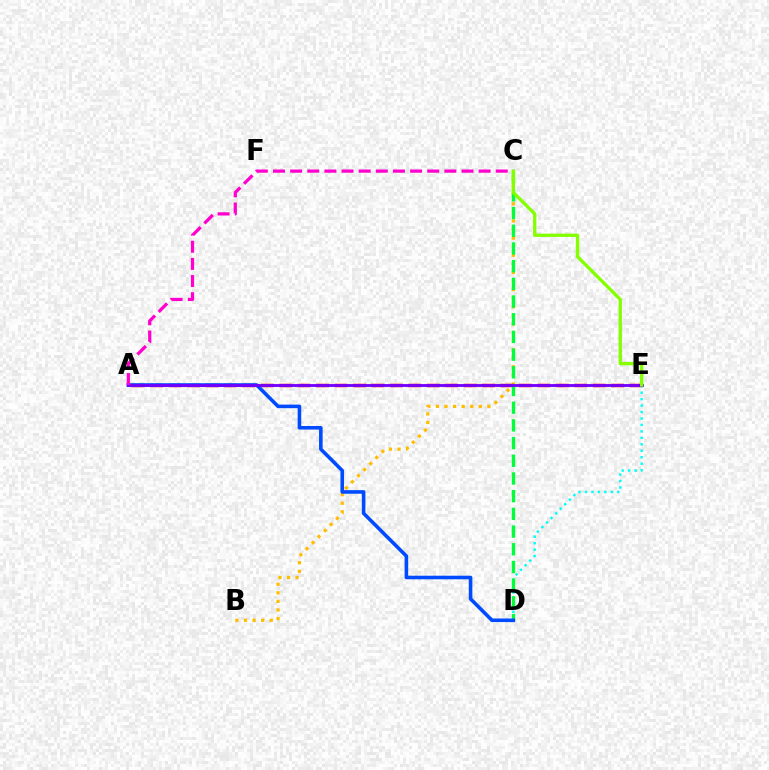{('B', 'C'): [{'color': '#ffbd00', 'line_style': 'dotted', 'thickness': 2.33}], ('A', 'E'): [{'color': '#ff0000', 'line_style': 'dashed', 'thickness': 2.5}, {'color': '#7200ff', 'line_style': 'solid', 'thickness': 2.05}], ('D', 'E'): [{'color': '#00fff6', 'line_style': 'dotted', 'thickness': 1.75}], ('C', 'D'): [{'color': '#00ff39', 'line_style': 'dashed', 'thickness': 2.4}], ('A', 'D'): [{'color': '#004bff', 'line_style': 'solid', 'thickness': 2.58}], ('A', 'C'): [{'color': '#ff00cf', 'line_style': 'dashed', 'thickness': 2.33}], ('C', 'E'): [{'color': '#84ff00', 'line_style': 'solid', 'thickness': 2.37}]}